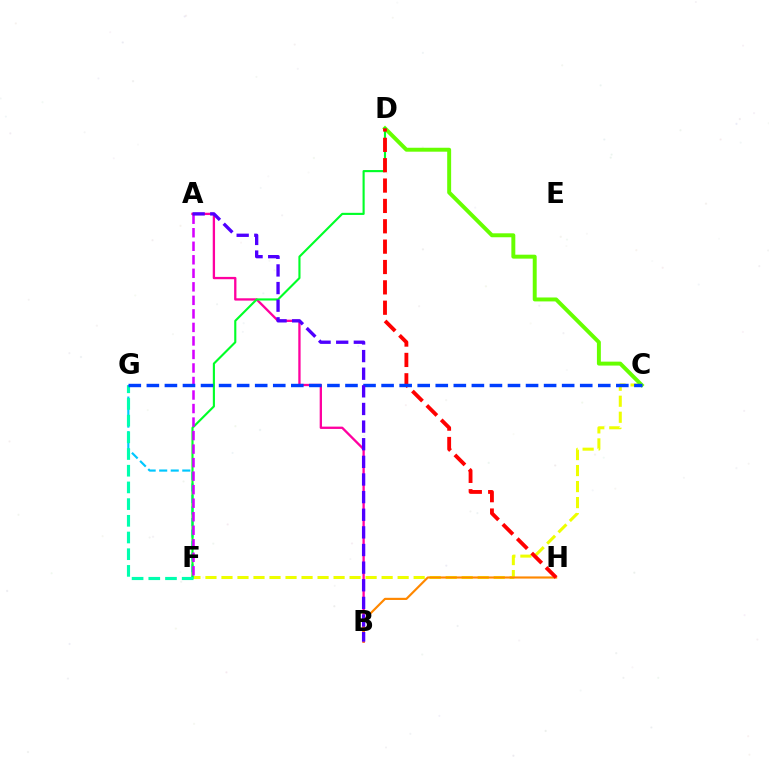{('A', 'B'): [{'color': '#ff00a0', 'line_style': 'solid', 'thickness': 1.67}, {'color': '#4f00ff', 'line_style': 'dashed', 'thickness': 2.4}], ('C', 'F'): [{'color': '#eeff00', 'line_style': 'dashed', 'thickness': 2.18}], ('F', 'G'): [{'color': '#00c7ff', 'line_style': 'dashed', 'thickness': 1.57}, {'color': '#00ffaf', 'line_style': 'dashed', 'thickness': 2.27}], ('C', 'D'): [{'color': '#66ff00', 'line_style': 'solid', 'thickness': 2.84}], ('D', 'F'): [{'color': '#00ff27', 'line_style': 'solid', 'thickness': 1.53}], ('B', 'H'): [{'color': '#ff8800', 'line_style': 'solid', 'thickness': 1.55}], ('D', 'H'): [{'color': '#ff0000', 'line_style': 'dashed', 'thickness': 2.77}], ('A', 'F'): [{'color': '#d600ff', 'line_style': 'dashed', 'thickness': 1.84}], ('C', 'G'): [{'color': '#003fff', 'line_style': 'dashed', 'thickness': 2.45}]}